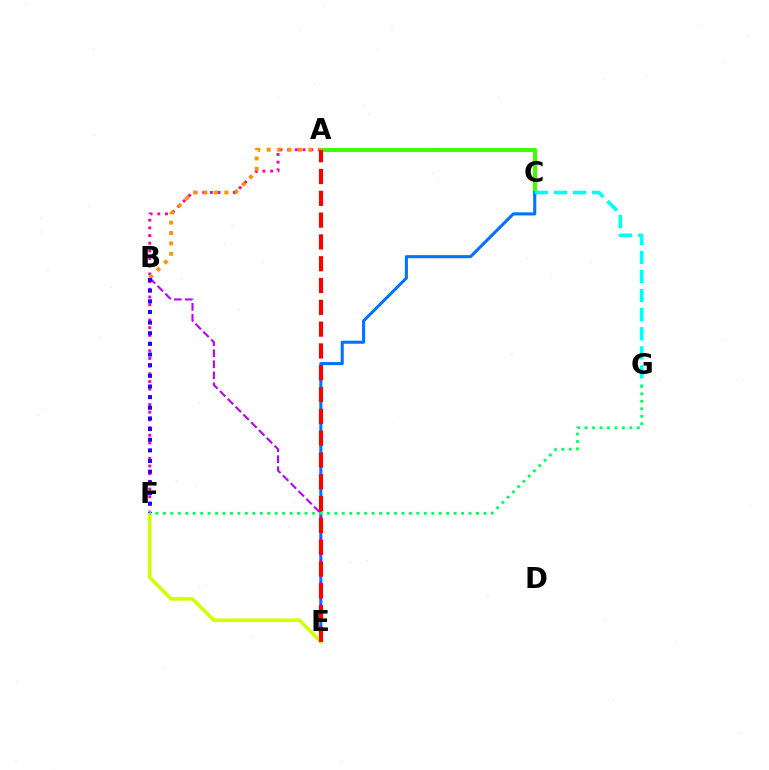{('A', 'C'): [{'color': '#3dff00', 'line_style': 'solid', 'thickness': 2.94}], ('C', 'E'): [{'color': '#0074ff', 'line_style': 'solid', 'thickness': 2.22}], ('A', 'F'): [{'color': '#ff00ac', 'line_style': 'dotted', 'thickness': 2.09}], ('E', 'F'): [{'color': '#d1ff00', 'line_style': 'solid', 'thickness': 2.57}], ('B', 'E'): [{'color': '#b900ff', 'line_style': 'dashed', 'thickness': 1.5}], ('C', 'G'): [{'color': '#00fff6', 'line_style': 'dashed', 'thickness': 2.59}], ('A', 'B'): [{'color': '#ff9400', 'line_style': 'dotted', 'thickness': 2.82}], ('A', 'E'): [{'color': '#ff0000', 'line_style': 'dashed', 'thickness': 2.96}], ('B', 'F'): [{'color': '#2500ff', 'line_style': 'dotted', 'thickness': 2.89}], ('F', 'G'): [{'color': '#00ff5c', 'line_style': 'dotted', 'thickness': 2.03}]}